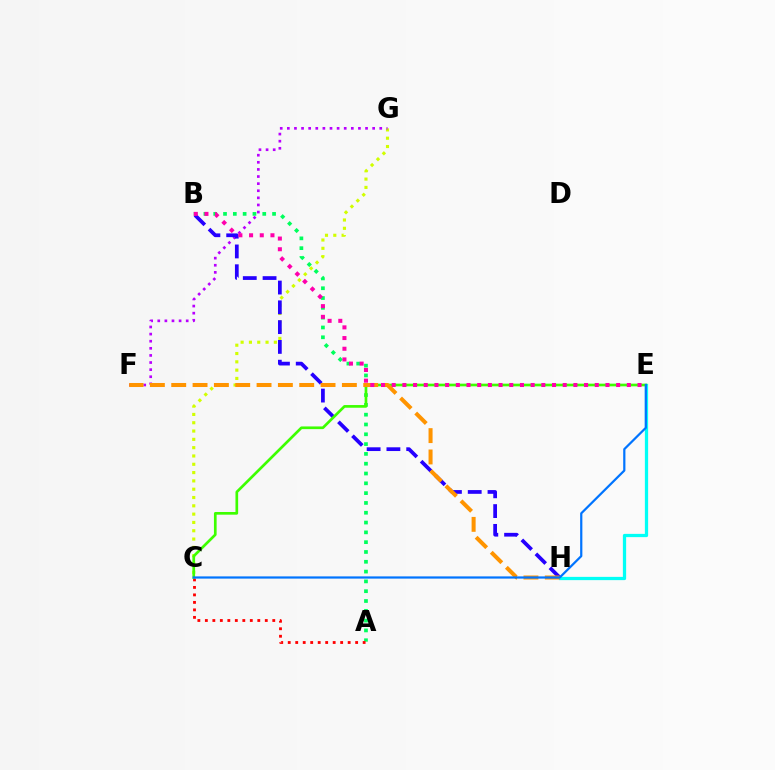{('E', 'H'): [{'color': '#00fff6', 'line_style': 'solid', 'thickness': 2.35}], ('A', 'B'): [{'color': '#00ff5c', 'line_style': 'dotted', 'thickness': 2.66}], ('C', 'G'): [{'color': '#d1ff00', 'line_style': 'dotted', 'thickness': 2.26}], ('A', 'C'): [{'color': '#ff0000', 'line_style': 'dotted', 'thickness': 2.04}], ('F', 'G'): [{'color': '#b900ff', 'line_style': 'dotted', 'thickness': 1.93}], ('B', 'H'): [{'color': '#2500ff', 'line_style': 'dashed', 'thickness': 2.69}], ('C', 'E'): [{'color': '#3dff00', 'line_style': 'solid', 'thickness': 1.93}, {'color': '#0074ff', 'line_style': 'solid', 'thickness': 1.6}], ('F', 'H'): [{'color': '#ff9400', 'line_style': 'dashed', 'thickness': 2.9}], ('B', 'E'): [{'color': '#ff00ac', 'line_style': 'dotted', 'thickness': 2.9}]}